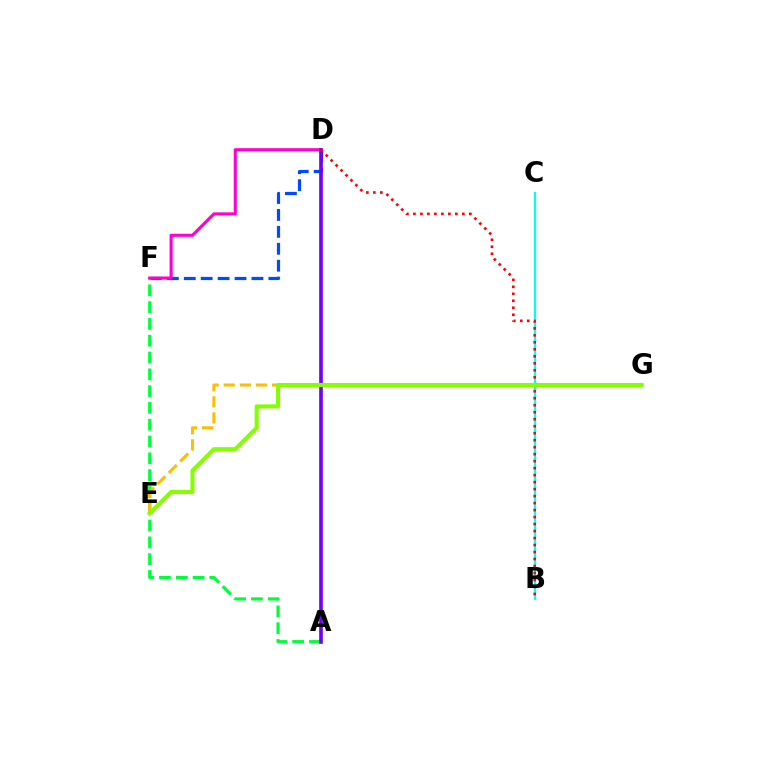{('D', 'F'): [{'color': '#004bff', 'line_style': 'dashed', 'thickness': 2.3}, {'color': '#ff00cf', 'line_style': 'solid', 'thickness': 2.22}], ('A', 'F'): [{'color': '#00ff39', 'line_style': 'dashed', 'thickness': 2.28}], ('A', 'D'): [{'color': '#7200ff', 'line_style': 'solid', 'thickness': 2.63}], ('B', 'C'): [{'color': '#00fff6', 'line_style': 'solid', 'thickness': 1.57}], ('E', 'G'): [{'color': '#ffbd00', 'line_style': 'dashed', 'thickness': 2.19}, {'color': '#84ff00', 'line_style': 'solid', 'thickness': 2.93}], ('B', 'D'): [{'color': '#ff0000', 'line_style': 'dotted', 'thickness': 1.9}]}